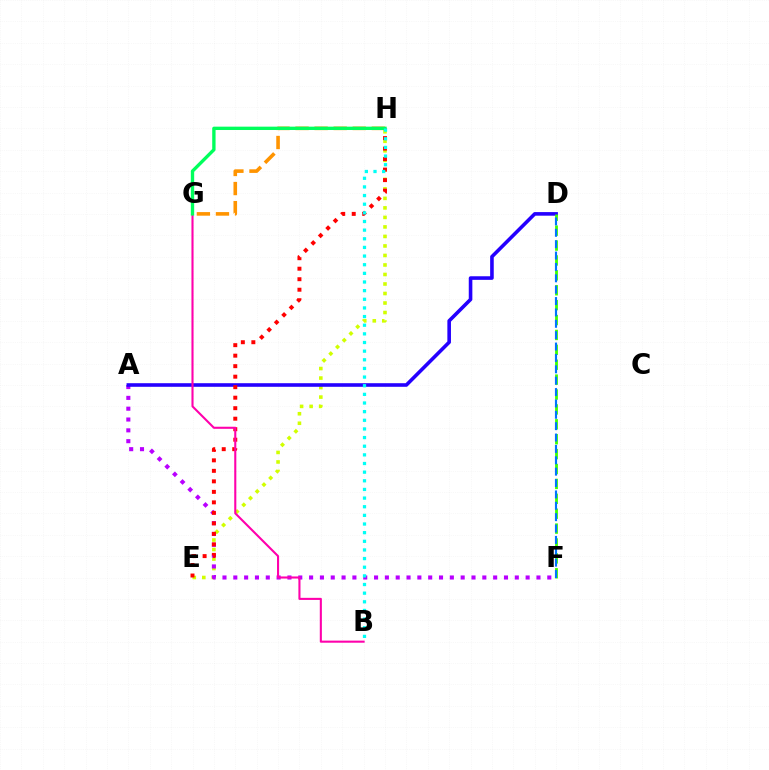{('E', 'H'): [{'color': '#d1ff00', 'line_style': 'dotted', 'thickness': 2.58}, {'color': '#ff0000', 'line_style': 'dotted', 'thickness': 2.85}], ('A', 'F'): [{'color': '#b900ff', 'line_style': 'dotted', 'thickness': 2.94}], ('A', 'D'): [{'color': '#2500ff', 'line_style': 'solid', 'thickness': 2.59}], ('G', 'H'): [{'color': '#ff9400', 'line_style': 'dashed', 'thickness': 2.59}, {'color': '#00ff5c', 'line_style': 'solid', 'thickness': 2.41}], ('B', 'G'): [{'color': '#ff00ac', 'line_style': 'solid', 'thickness': 1.51}], ('D', 'F'): [{'color': '#3dff00', 'line_style': 'dashed', 'thickness': 2.02}, {'color': '#0074ff', 'line_style': 'dashed', 'thickness': 1.55}], ('B', 'H'): [{'color': '#00fff6', 'line_style': 'dotted', 'thickness': 2.35}]}